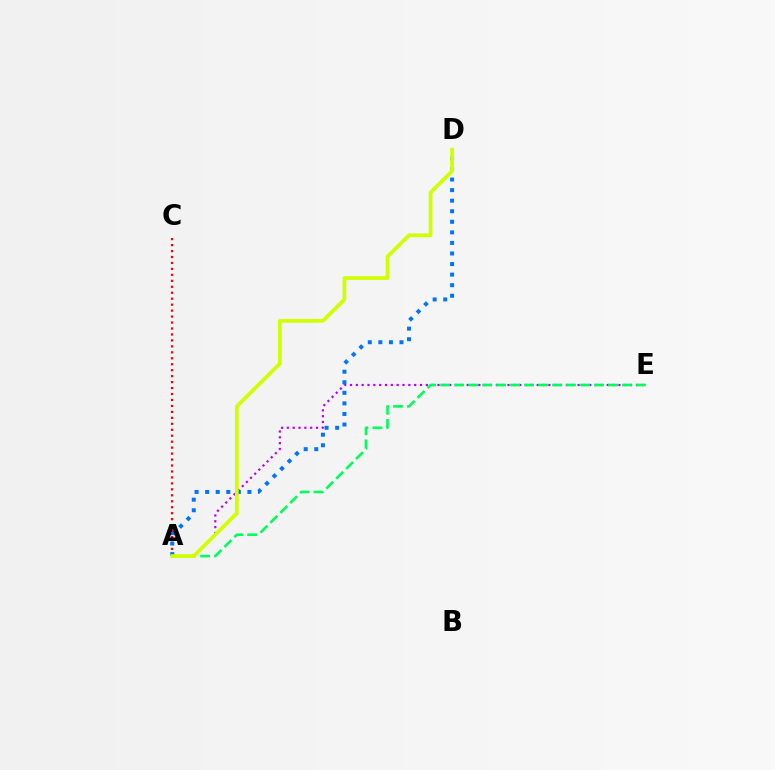{('A', 'E'): [{'color': '#b900ff', 'line_style': 'dotted', 'thickness': 1.59}, {'color': '#00ff5c', 'line_style': 'dashed', 'thickness': 1.9}], ('A', 'C'): [{'color': '#ff0000', 'line_style': 'dotted', 'thickness': 1.62}], ('A', 'D'): [{'color': '#0074ff', 'line_style': 'dotted', 'thickness': 2.87}, {'color': '#d1ff00', 'line_style': 'solid', 'thickness': 2.7}]}